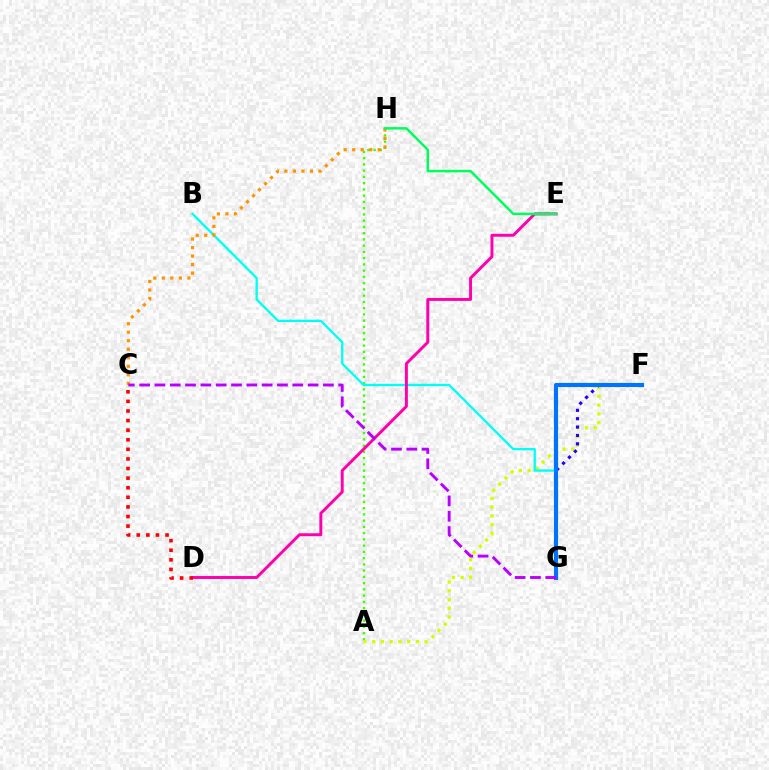{('A', 'H'): [{'color': '#3dff00', 'line_style': 'dotted', 'thickness': 1.7}], ('A', 'F'): [{'color': '#d1ff00', 'line_style': 'dotted', 'thickness': 2.38}], ('F', 'G'): [{'color': '#2500ff', 'line_style': 'dotted', 'thickness': 2.28}, {'color': '#0074ff', 'line_style': 'solid', 'thickness': 2.98}], ('B', 'G'): [{'color': '#00fff6', 'line_style': 'solid', 'thickness': 1.68}], ('D', 'E'): [{'color': '#ff00ac', 'line_style': 'solid', 'thickness': 2.12}], ('C', 'H'): [{'color': '#ff9400', 'line_style': 'dotted', 'thickness': 2.31}], ('E', 'H'): [{'color': '#00ff5c', 'line_style': 'solid', 'thickness': 1.81}], ('C', 'D'): [{'color': '#ff0000', 'line_style': 'dotted', 'thickness': 2.61}], ('C', 'G'): [{'color': '#b900ff', 'line_style': 'dashed', 'thickness': 2.08}]}